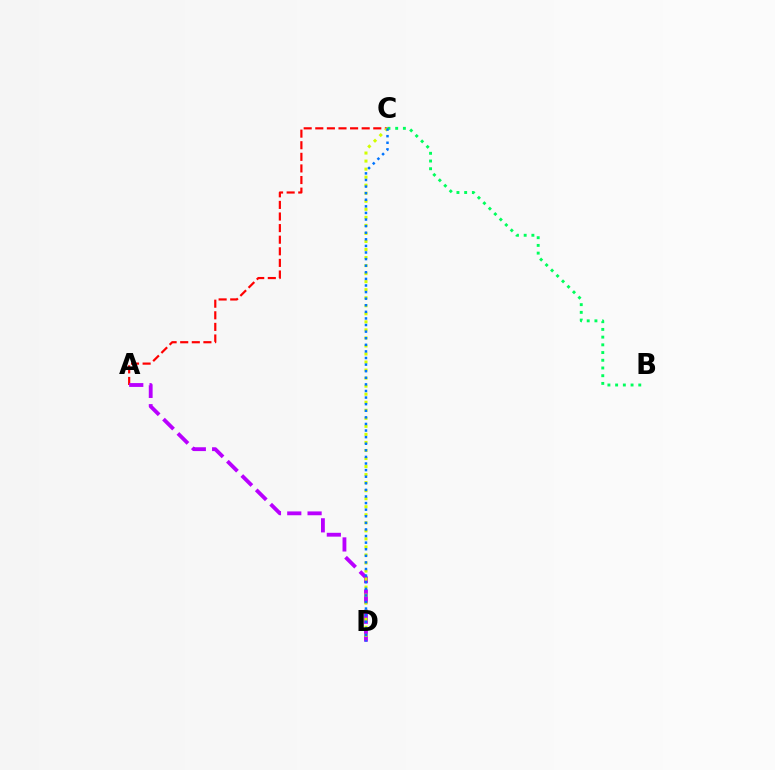{('A', 'C'): [{'color': '#ff0000', 'line_style': 'dashed', 'thickness': 1.58}], ('A', 'D'): [{'color': '#b900ff', 'line_style': 'dashed', 'thickness': 2.76}], ('C', 'D'): [{'color': '#d1ff00', 'line_style': 'dotted', 'thickness': 2.18}, {'color': '#0074ff', 'line_style': 'dotted', 'thickness': 1.79}], ('B', 'C'): [{'color': '#00ff5c', 'line_style': 'dotted', 'thickness': 2.1}]}